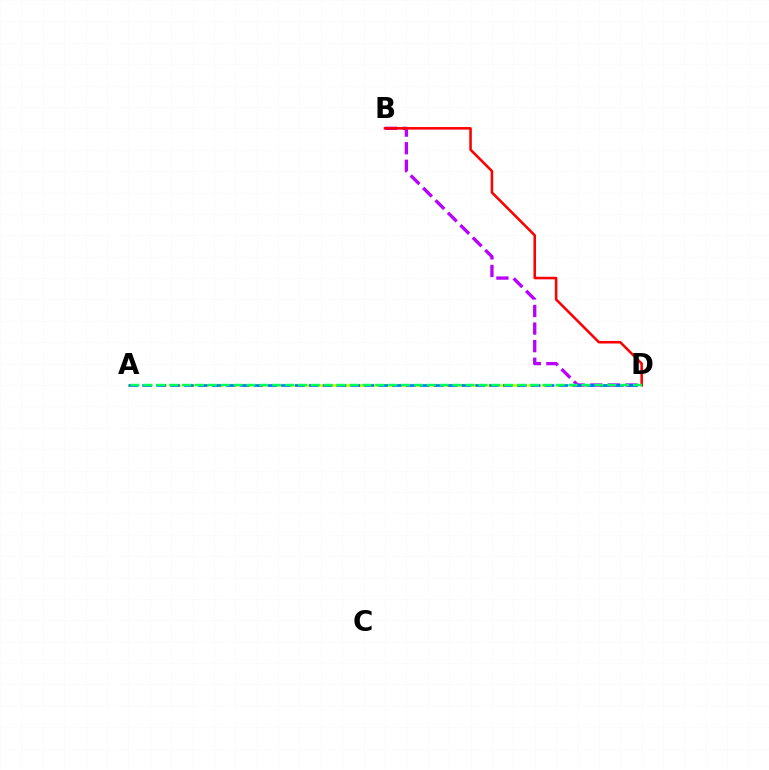{('A', 'D'): [{'color': '#d1ff00', 'line_style': 'dashed', 'thickness': 1.93}, {'color': '#0074ff', 'line_style': 'dashed', 'thickness': 1.88}, {'color': '#00ff5c', 'line_style': 'dashed', 'thickness': 1.75}], ('B', 'D'): [{'color': '#b900ff', 'line_style': 'dashed', 'thickness': 2.39}, {'color': '#ff0000', 'line_style': 'solid', 'thickness': 1.84}]}